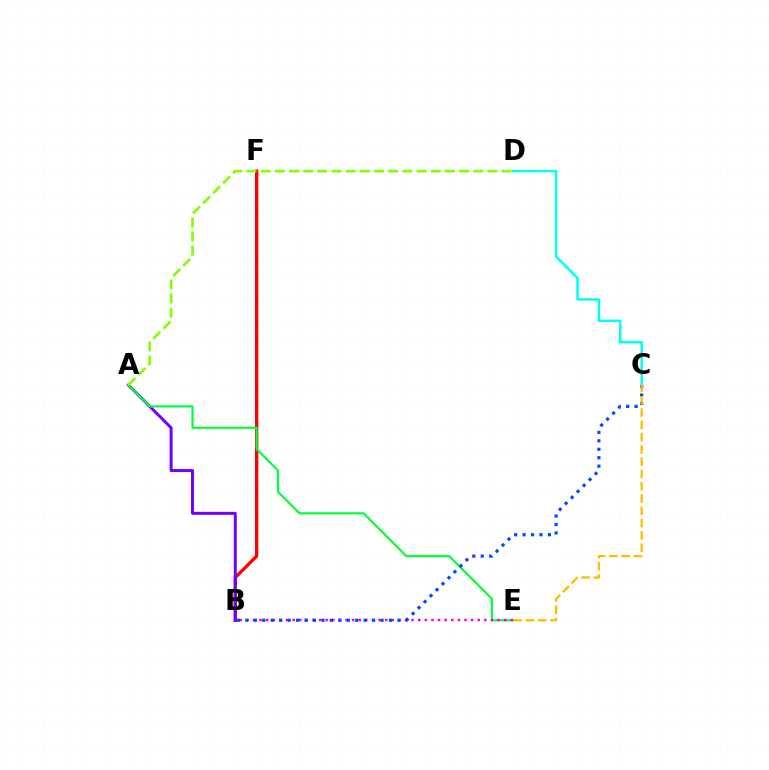{('B', 'F'): [{'color': '#ff0000', 'line_style': 'solid', 'thickness': 2.4}], ('C', 'D'): [{'color': '#00fff6', 'line_style': 'solid', 'thickness': 1.78}], ('A', 'B'): [{'color': '#7200ff', 'line_style': 'solid', 'thickness': 2.15}], ('A', 'E'): [{'color': '#00ff39', 'line_style': 'solid', 'thickness': 1.55}], ('B', 'E'): [{'color': '#ff00cf', 'line_style': 'dotted', 'thickness': 1.8}], ('B', 'C'): [{'color': '#004bff', 'line_style': 'dotted', 'thickness': 2.3}], ('A', 'D'): [{'color': '#84ff00', 'line_style': 'dashed', 'thickness': 1.93}], ('C', 'E'): [{'color': '#ffbd00', 'line_style': 'dashed', 'thickness': 1.67}]}